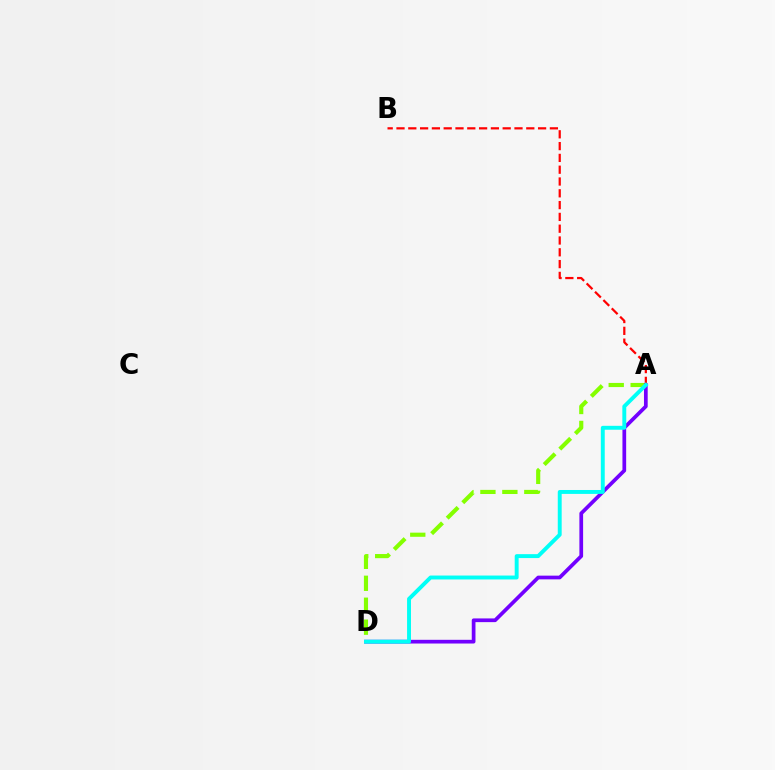{('A', 'D'): [{'color': '#84ff00', 'line_style': 'dashed', 'thickness': 2.98}, {'color': '#7200ff', 'line_style': 'solid', 'thickness': 2.67}, {'color': '#00fff6', 'line_style': 'solid', 'thickness': 2.82}], ('A', 'B'): [{'color': '#ff0000', 'line_style': 'dashed', 'thickness': 1.6}]}